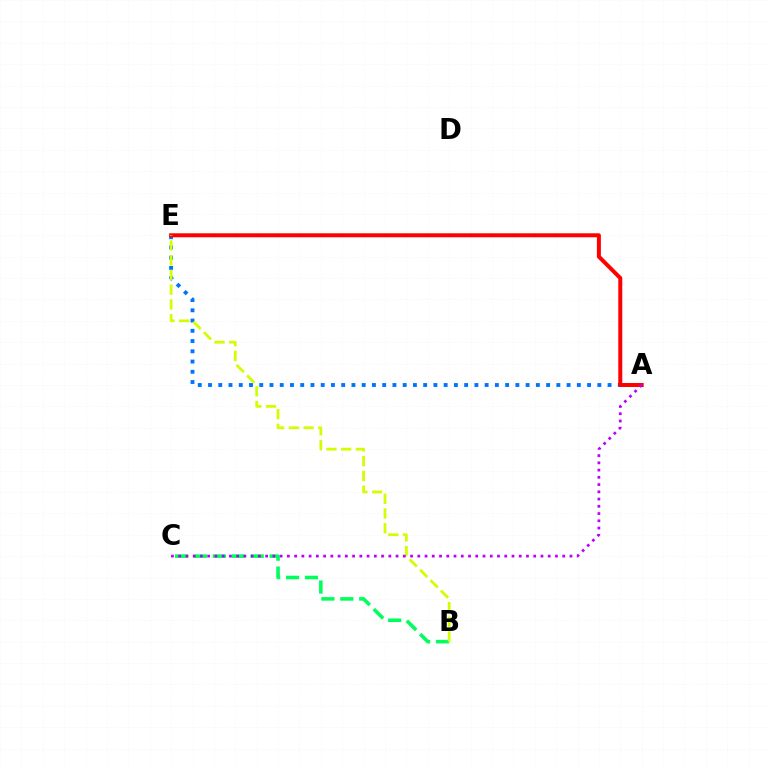{('A', 'E'): [{'color': '#0074ff', 'line_style': 'dotted', 'thickness': 2.78}, {'color': '#ff0000', 'line_style': 'solid', 'thickness': 2.87}], ('B', 'C'): [{'color': '#00ff5c', 'line_style': 'dashed', 'thickness': 2.57}], ('B', 'E'): [{'color': '#d1ff00', 'line_style': 'dashed', 'thickness': 2.0}], ('A', 'C'): [{'color': '#b900ff', 'line_style': 'dotted', 'thickness': 1.97}]}